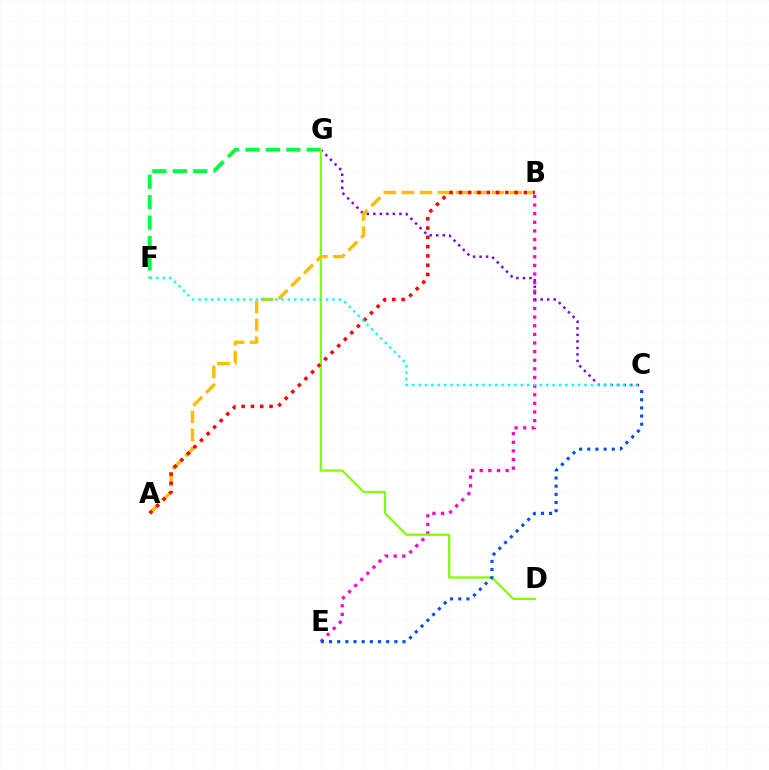{('B', 'E'): [{'color': '#ff00cf', 'line_style': 'dotted', 'thickness': 2.34}], ('C', 'G'): [{'color': '#7200ff', 'line_style': 'dotted', 'thickness': 1.77}], ('F', 'G'): [{'color': '#00ff39', 'line_style': 'dashed', 'thickness': 2.77}], ('D', 'G'): [{'color': '#84ff00', 'line_style': 'solid', 'thickness': 1.6}], ('A', 'B'): [{'color': '#ffbd00', 'line_style': 'dashed', 'thickness': 2.44}, {'color': '#ff0000', 'line_style': 'dotted', 'thickness': 2.52}], ('C', 'E'): [{'color': '#004bff', 'line_style': 'dotted', 'thickness': 2.22}], ('C', 'F'): [{'color': '#00fff6', 'line_style': 'dotted', 'thickness': 1.73}]}